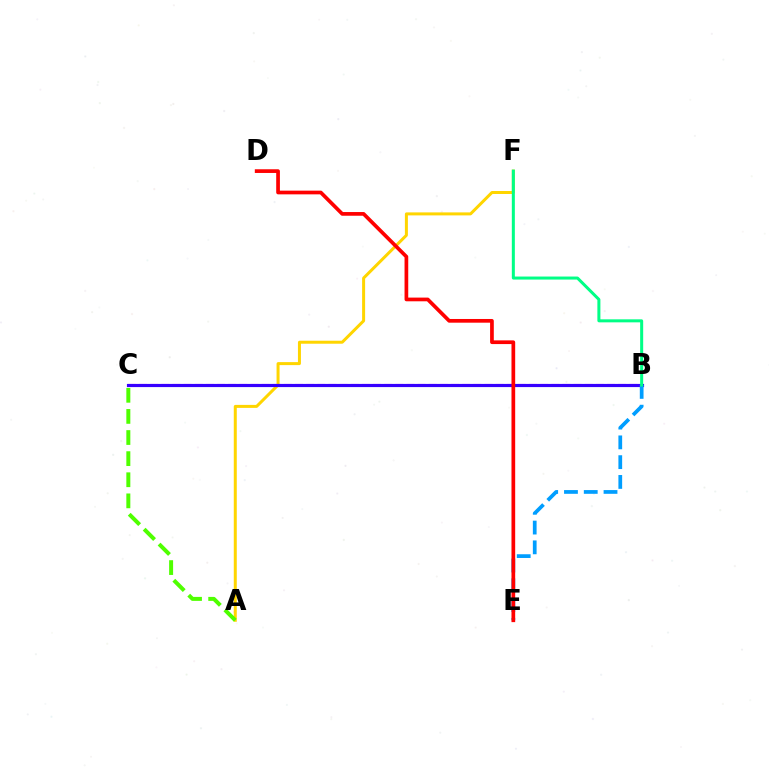{('A', 'F'): [{'color': '#ffd500', 'line_style': 'solid', 'thickness': 2.16}], ('A', 'C'): [{'color': '#4fff00', 'line_style': 'dashed', 'thickness': 2.87}], ('B', 'C'): [{'color': '#ff00ed', 'line_style': 'dashed', 'thickness': 1.51}, {'color': '#3700ff', 'line_style': 'solid', 'thickness': 2.28}], ('B', 'E'): [{'color': '#009eff', 'line_style': 'dashed', 'thickness': 2.69}], ('B', 'F'): [{'color': '#00ff86', 'line_style': 'solid', 'thickness': 2.18}], ('D', 'E'): [{'color': '#ff0000', 'line_style': 'solid', 'thickness': 2.67}]}